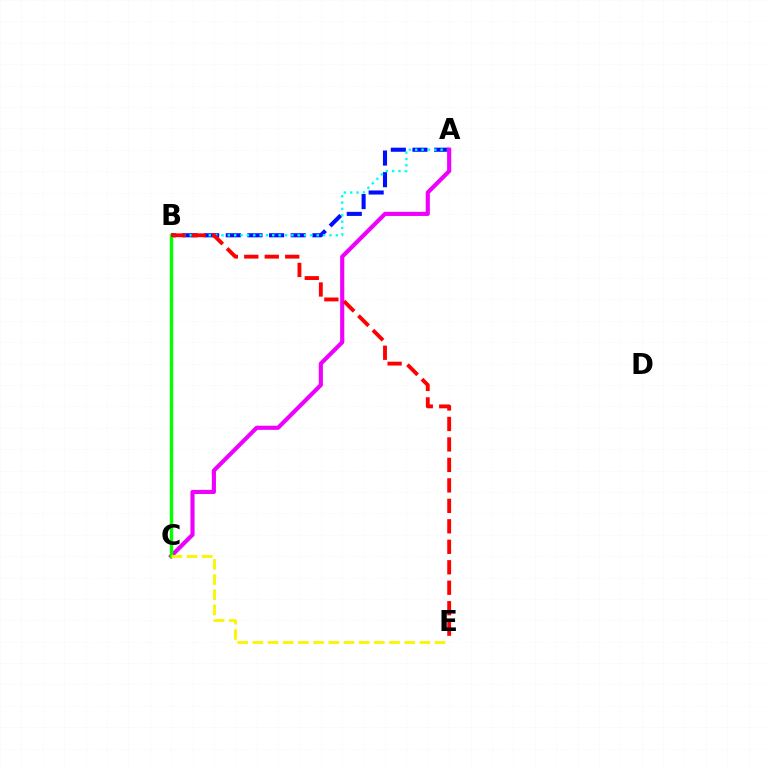{('A', 'B'): [{'color': '#0010ff', 'line_style': 'dashed', 'thickness': 2.94}, {'color': '#00fff6', 'line_style': 'dotted', 'thickness': 1.73}], ('A', 'C'): [{'color': '#ee00ff', 'line_style': 'solid', 'thickness': 2.97}], ('B', 'C'): [{'color': '#08ff00', 'line_style': 'solid', 'thickness': 2.46}], ('C', 'E'): [{'color': '#fcf500', 'line_style': 'dashed', 'thickness': 2.06}], ('B', 'E'): [{'color': '#ff0000', 'line_style': 'dashed', 'thickness': 2.78}]}